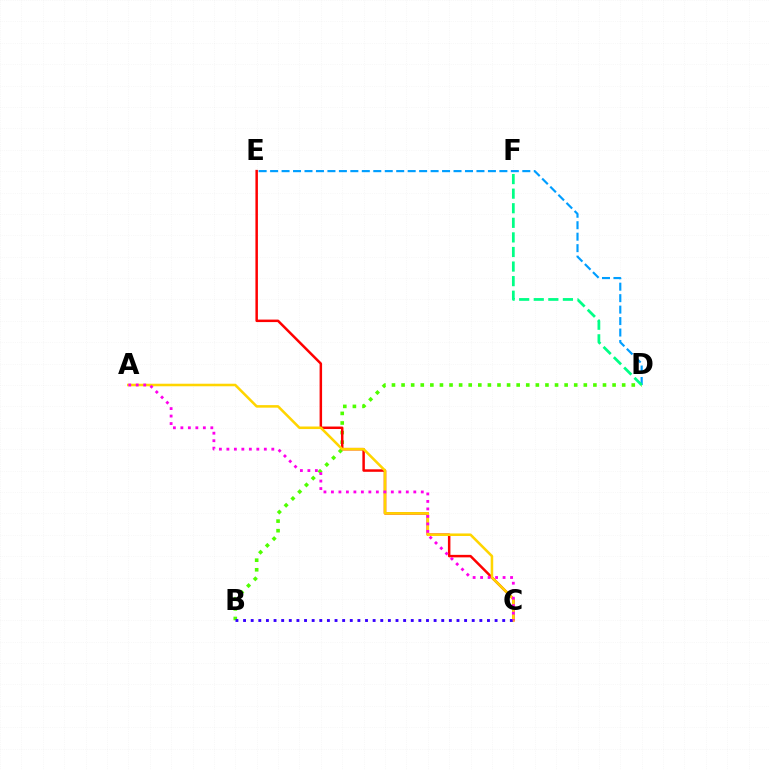{('D', 'E'): [{'color': '#009eff', 'line_style': 'dashed', 'thickness': 1.56}], ('B', 'D'): [{'color': '#4fff00', 'line_style': 'dotted', 'thickness': 2.61}], ('C', 'E'): [{'color': '#ff0000', 'line_style': 'solid', 'thickness': 1.8}], ('A', 'C'): [{'color': '#ffd500', 'line_style': 'solid', 'thickness': 1.84}, {'color': '#ff00ed', 'line_style': 'dotted', 'thickness': 2.03}], ('B', 'C'): [{'color': '#3700ff', 'line_style': 'dotted', 'thickness': 2.07}], ('D', 'F'): [{'color': '#00ff86', 'line_style': 'dashed', 'thickness': 1.98}]}